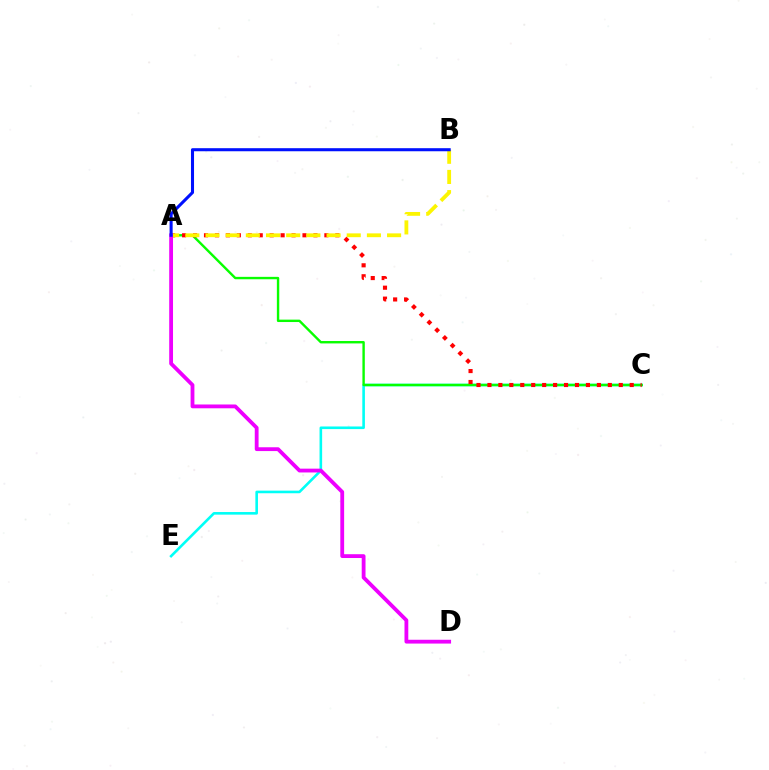{('C', 'E'): [{'color': '#00fff6', 'line_style': 'solid', 'thickness': 1.88}], ('A', 'C'): [{'color': '#08ff00', 'line_style': 'solid', 'thickness': 1.73}, {'color': '#ff0000', 'line_style': 'dotted', 'thickness': 2.97}], ('A', 'B'): [{'color': '#fcf500', 'line_style': 'dashed', 'thickness': 2.74}, {'color': '#0010ff', 'line_style': 'solid', 'thickness': 2.21}], ('A', 'D'): [{'color': '#ee00ff', 'line_style': 'solid', 'thickness': 2.74}]}